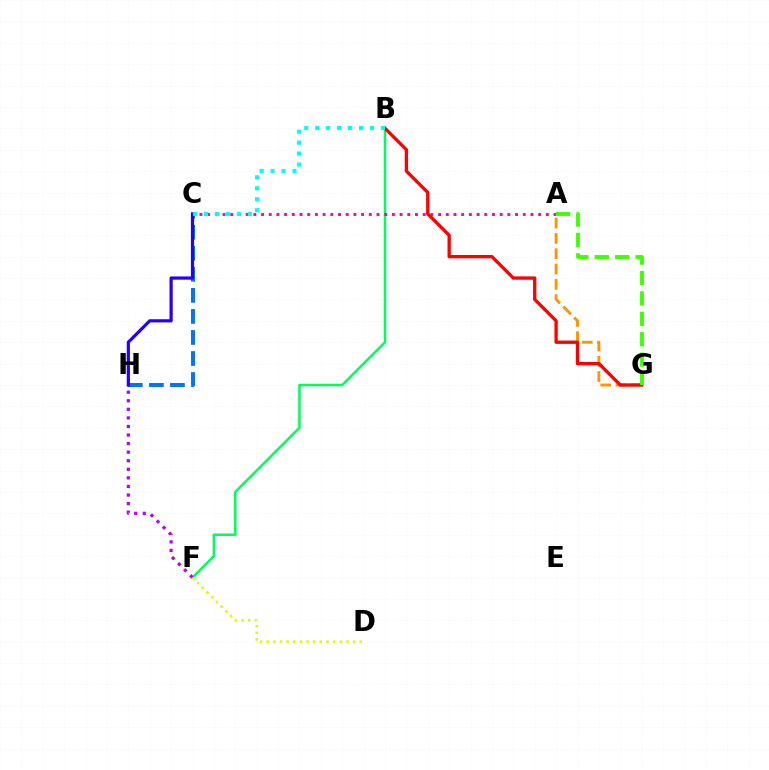{('B', 'F'): [{'color': '#00ff5c', 'line_style': 'solid', 'thickness': 1.82}], ('C', 'H'): [{'color': '#0074ff', 'line_style': 'dashed', 'thickness': 2.86}, {'color': '#2500ff', 'line_style': 'solid', 'thickness': 2.31}], ('A', 'G'): [{'color': '#ff9400', 'line_style': 'dashed', 'thickness': 2.08}, {'color': '#3dff00', 'line_style': 'dashed', 'thickness': 2.77}], ('A', 'C'): [{'color': '#ff00ac', 'line_style': 'dotted', 'thickness': 2.09}], ('B', 'G'): [{'color': '#ff0000', 'line_style': 'solid', 'thickness': 2.39}], ('F', 'H'): [{'color': '#b900ff', 'line_style': 'dotted', 'thickness': 2.33}], ('D', 'F'): [{'color': '#d1ff00', 'line_style': 'dotted', 'thickness': 1.81}], ('B', 'C'): [{'color': '#00fff6', 'line_style': 'dotted', 'thickness': 2.98}]}